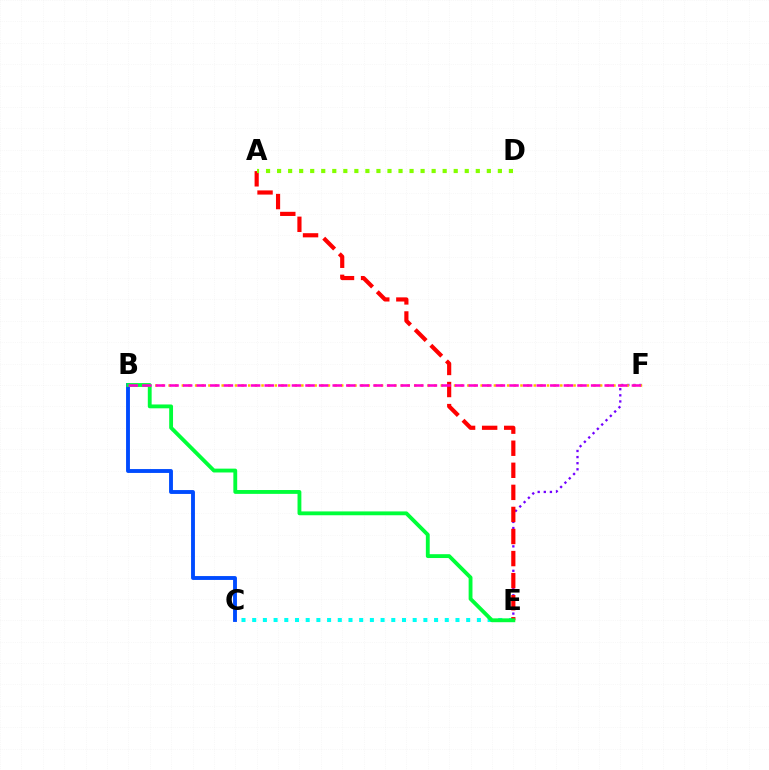{('B', 'C'): [{'color': '#004bff', 'line_style': 'solid', 'thickness': 2.79}], ('C', 'E'): [{'color': '#00fff6', 'line_style': 'dotted', 'thickness': 2.91}], ('E', 'F'): [{'color': '#7200ff', 'line_style': 'dotted', 'thickness': 1.66}], ('B', 'F'): [{'color': '#ffbd00', 'line_style': 'dotted', 'thickness': 1.8}, {'color': '#ff00cf', 'line_style': 'dashed', 'thickness': 1.85}], ('A', 'E'): [{'color': '#ff0000', 'line_style': 'dashed', 'thickness': 3.0}], ('B', 'E'): [{'color': '#00ff39', 'line_style': 'solid', 'thickness': 2.77}], ('A', 'D'): [{'color': '#84ff00', 'line_style': 'dotted', 'thickness': 3.0}]}